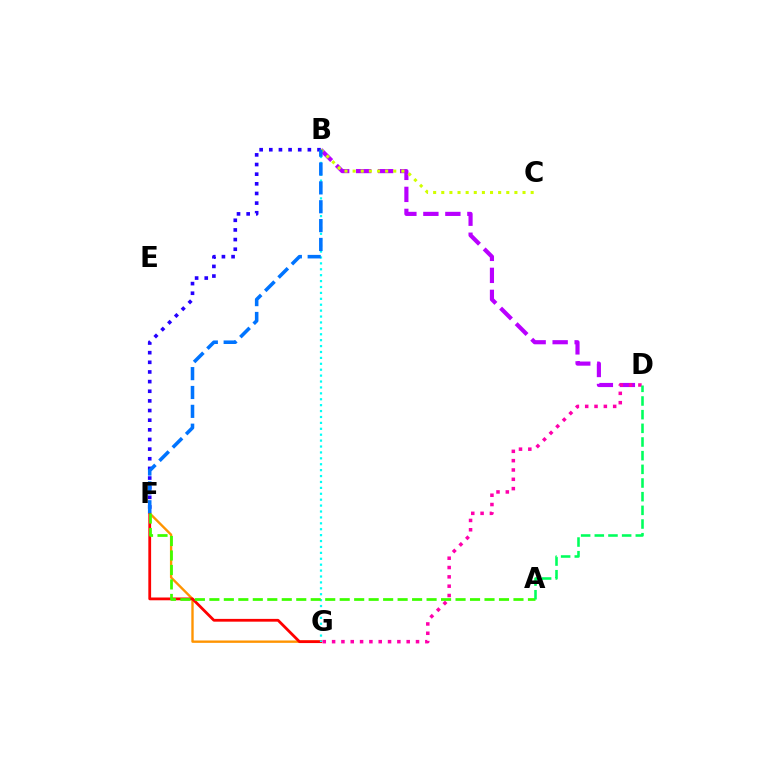{('F', 'G'): [{'color': '#ff9400', 'line_style': 'solid', 'thickness': 1.71}, {'color': '#ff0000', 'line_style': 'solid', 'thickness': 2.0}], ('B', 'D'): [{'color': '#b900ff', 'line_style': 'dashed', 'thickness': 2.99}], ('D', 'G'): [{'color': '#ff00ac', 'line_style': 'dotted', 'thickness': 2.53}], ('B', 'G'): [{'color': '#00fff6', 'line_style': 'dotted', 'thickness': 1.61}], ('B', 'F'): [{'color': '#2500ff', 'line_style': 'dotted', 'thickness': 2.62}, {'color': '#0074ff', 'line_style': 'dashed', 'thickness': 2.56}], ('B', 'C'): [{'color': '#d1ff00', 'line_style': 'dotted', 'thickness': 2.21}], ('A', 'F'): [{'color': '#3dff00', 'line_style': 'dashed', 'thickness': 1.97}], ('A', 'D'): [{'color': '#00ff5c', 'line_style': 'dashed', 'thickness': 1.86}]}